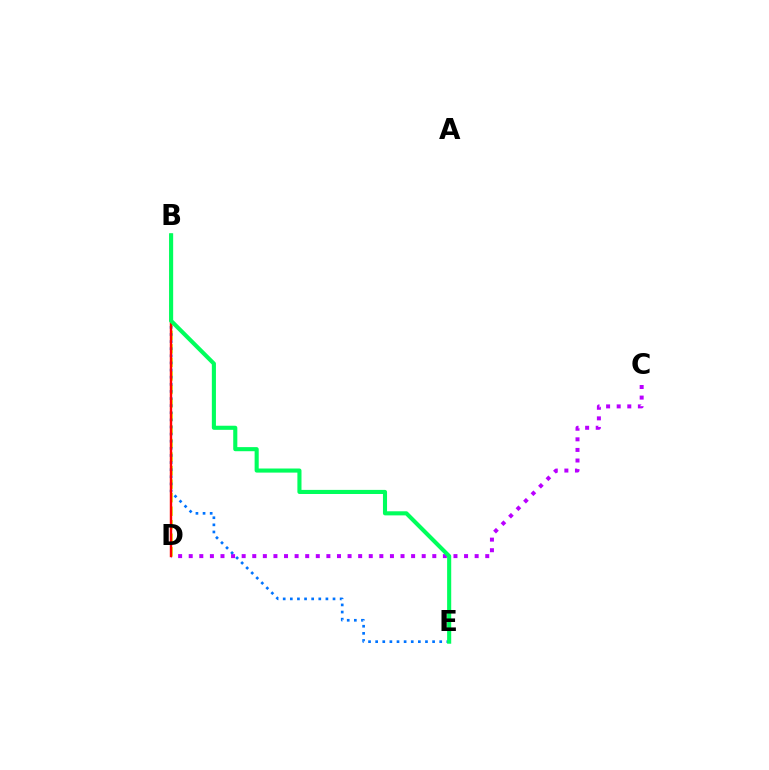{('C', 'D'): [{'color': '#b900ff', 'line_style': 'dotted', 'thickness': 2.88}], ('B', 'D'): [{'color': '#d1ff00', 'line_style': 'dashed', 'thickness': 1.84}, {'color': '#ff0000', 'line_style': 'solid', 'thickness': 1.74}], ('B', 'E'): [{'color': '#0074ff', 'line_style': 'dotted', 'thickness': 1.93}, {'color': '#00ff5c', 'line_style': 'solid', 'thickness': 2.95}]}